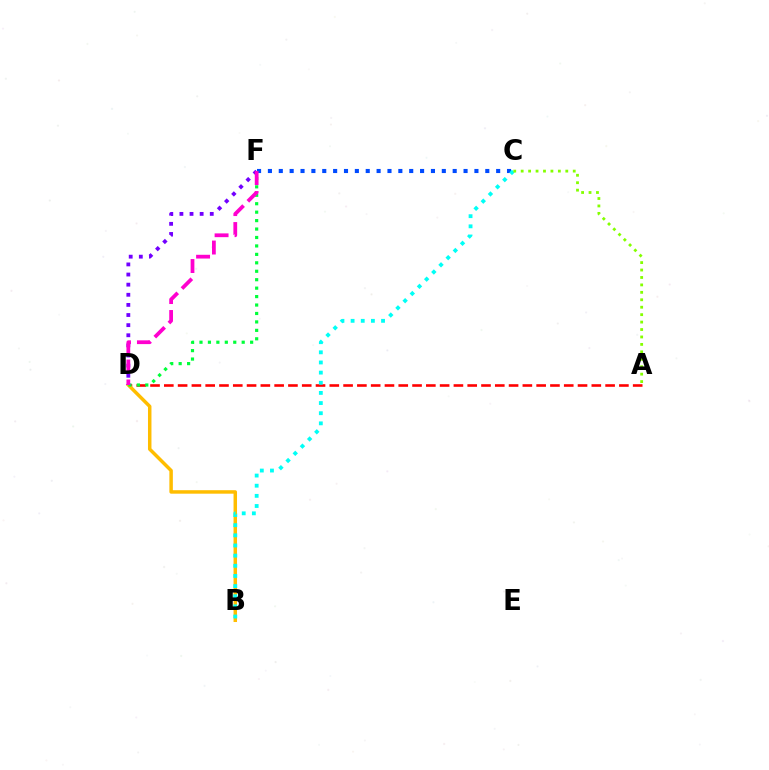{('C', 'F'): [{'color': '#004bff', 'line_style': 'dotted', 'thickness': 2.95}], ('A', 'D'): [{'color': '#ff0000', 'line_style': 'dashed', 'thickness': 1.87}], ('B', 'D'): [{'color': '#ffbd00', 'line_style': 'solid', 'thickness': 2.5}], ('B', 'C'): [{'color': '#00fff6', 'line_style': 'dotted', 'thickness': 2.76}], ('D', 'F'): [{'color': '#00ff39', 'line_style': 'dotted', 'thickness': 2.29}, {'color': '#7200ff', 'line_style': 'dotted', 'thickness': 2.75}, {'color': '#ff00cf', 'line_style': 'dashed', 'thickness': 2.71}], ('A', 'C'): [{'color': '#84ff00', 'line_style': 'dotted', 'thickness': 2.02}]}